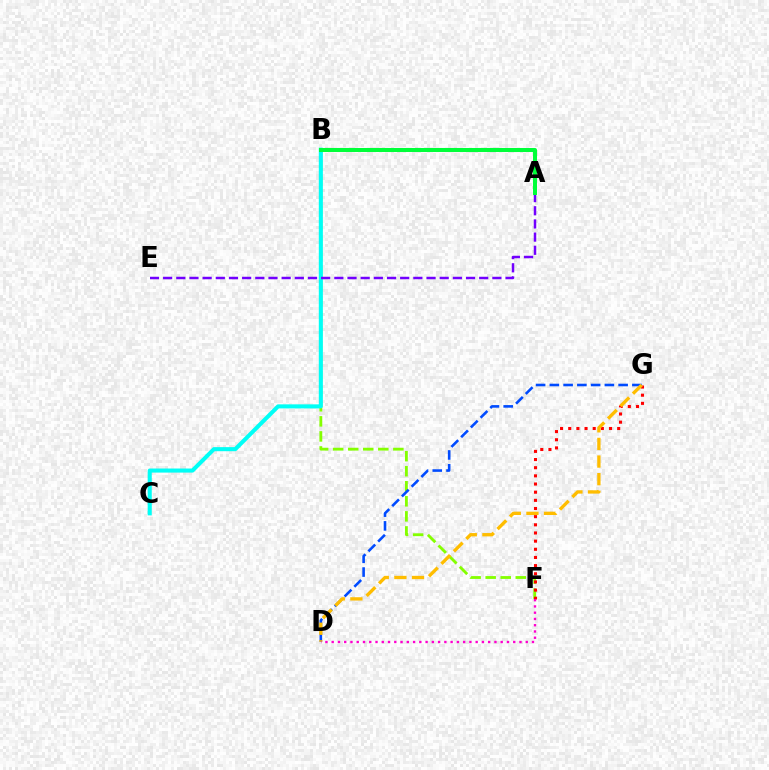{('B', 'F'): [{'color': '#84ff00', 'line_style': 'dashed', 'thickness': 2.04}], ('B', 'C'): [{'color': '#00fff6', 'line_style': 'solid', 'thickness': 2.93}], ('D', 'G'): [{'color': '#004bff', 'line_style': 'dashed', 'thickness': 1.87}, {'color': '#ffbd00', 'line_style': 'dashed', 'thickness': 2.39}], ('F', 'G'): [{'color': '#ff0000', 'line_style': 'dotted', 'thickness': 2.22}], ('A', 'E'): [{'color': '#7200ff', 'line_style': 'dashed', 'thickness': 1.79}], ('D', 'F'): [{'color': '#ff00cf', 'line_style': 'dotted', 'thickness': 1.7}], ('A', 'B'): [{'color': '#00ff39', 'line_style': 'solid', 'thickness': 2.9}]}